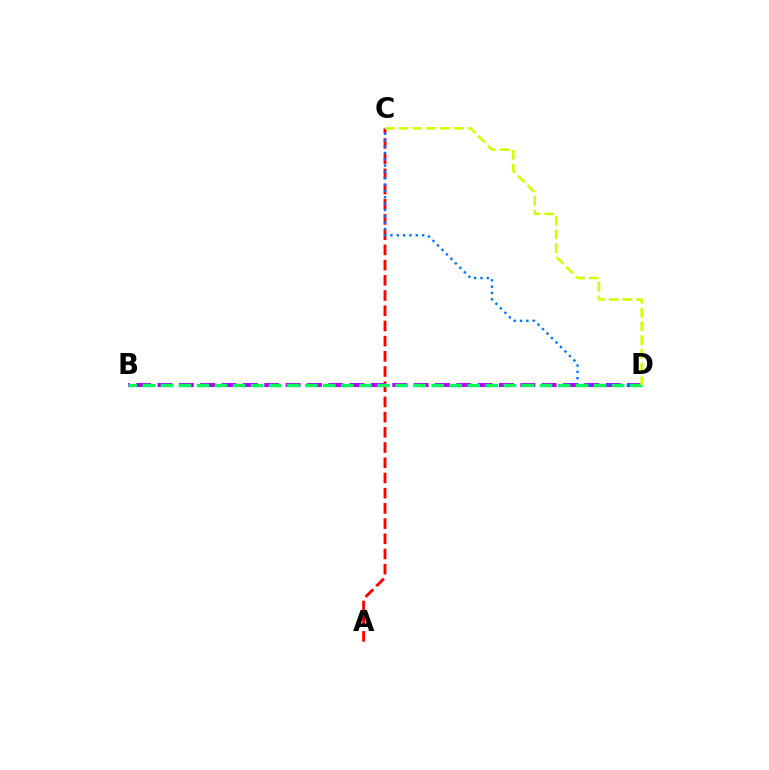{('A', 'C'): [{'color': '#ff0000', 'line_style': 'dashed', 'thickness': 2.07}], ('B', 'D'): [{'color': '#b900ff', 'line_style': 'dashed', 'thickness': 2.9}, {'color': '#00ff5c', 'line_style': 'dashed', 'thickness': 2.45}], ('C', 'D'): [{'color': '#0074ff', 'line_style': 'dotted', 'thickness': 1.72}, {'color': '#d1ff00', 'line_style': 'dashed', 'thickness': 1.87}]}